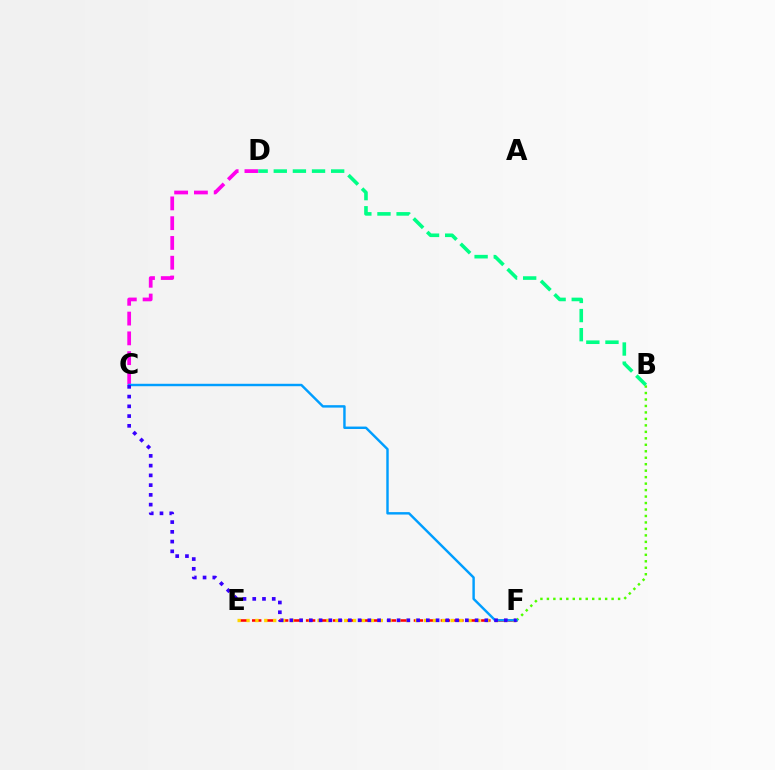{('E', 'F'): [{'color': '#ff0000', 'line_style': 'dashed', 'thickness': 1.83}, {'color': '#ffd500', 'line_style': 'dotted', 'thickness': 2.41}], ('C', 'D'): [{'color': '#ff00ed', 'line_style': 'dashed', 'thickness': 2.69}], ('B', 'F'): [{'color': '#4fff00', 'line_style': 'dotted', 'thickness': 1.76}], ('B', 'D'): [{'color': '#00ff86', 'line_style': 'dashed', 'thickness': 2.6}], ('C', 'F'): [{'color': '#009eff', 'line_style': 'solid', 'thickness': 1.75}, {'color': '#3700ff', 'line_style': 'dotted', 'thickness': 2.65}]}